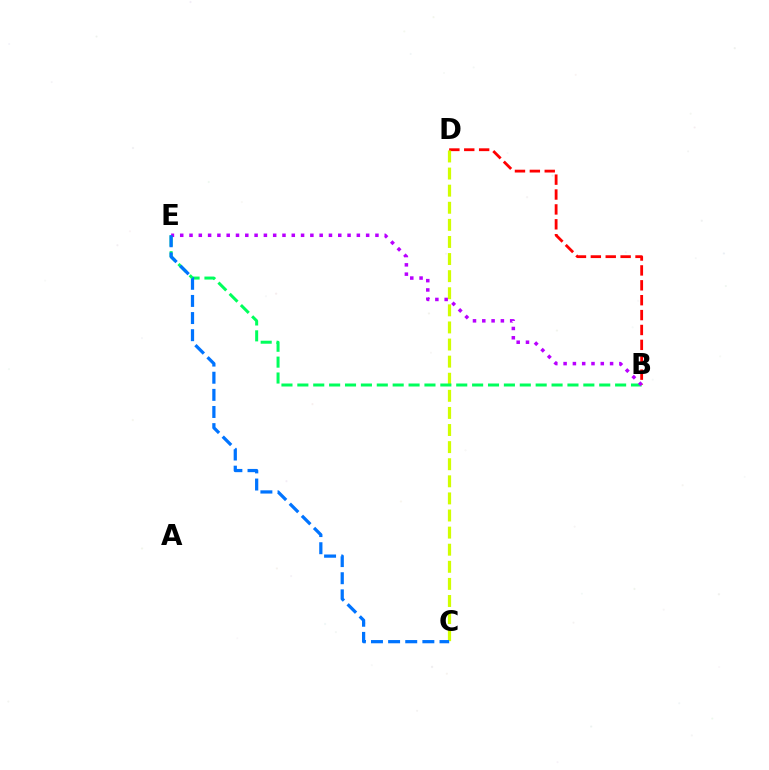{('B', 'D'): [{'color': '#ff0000', 'line_style': 'dashed', 'thickness': 2.02}], ('C', 'D'): [{'color': '#d1ff00', 'line_style': 'dashed', 'thickness': 2.32}], ('B', 'E'): [{'color': '#00ff5c', 'line_style': 'dashed', 'thickness': 2.16}, {'color': '#b900ff', 'line_style': 'dotted', 'thickness': 2.53}], ('C', 'E'): [{'color': '#0074ff', 'line_style': 'dashed', 'thickness': 2.33}]}